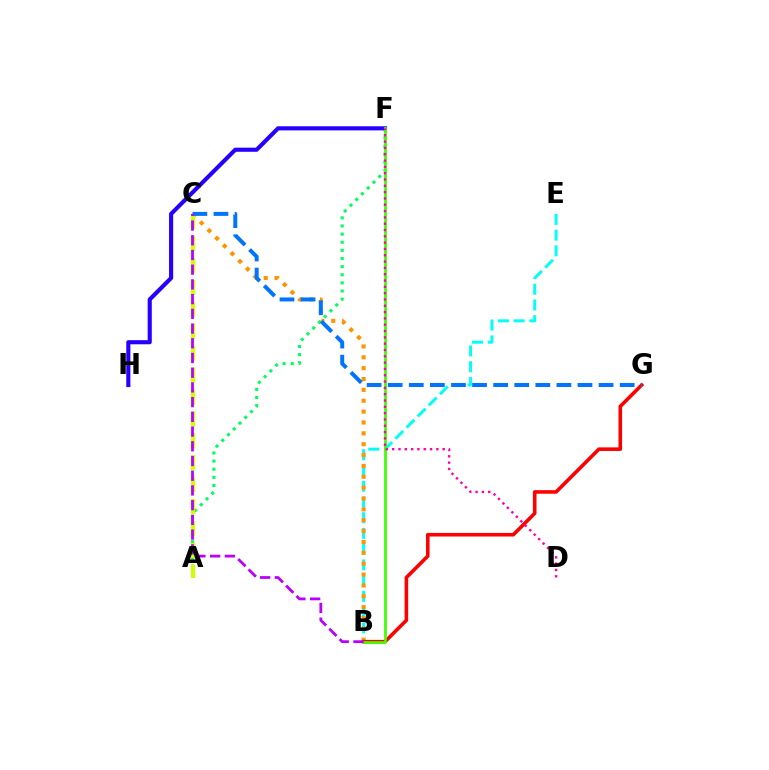{('B', 'E'): [{'color': '#00fff6', 'line_style': 'dashed', 'thickness': 2.14}], ('B', 'C'): [{'color': '#ff9400', 'line_style': 'dotted', 'thickness': 2.95}, {'color': '#b900ff', 'line_style': 'dashed', 'thickness': 2.0}], ('A', 'F'): [{'color': '#00ff5c', 'line_style': 'dotted', 'thickness': 2.21}], ('B', 'G'): [{'color': '#ff0000', 'line_style': 'solid', 'thickness': 2.57}], ('A', 'C'): [{'color': '#d1ff00', 'line_style': 'dashed', 'thickness': 2.98}], ('F', 'H'): [{'color': '#2500ff', 'line_style': 'solid', 'thickness': 2.97}], ('B', 'F'): [{'color': '#3dff00', 'line_style': 'solid', 'thickness': 1.97}], ('C', 'G'): [{'color': '#0074ff', 'line_style': 'dashed', 'thickness': 2.86}], ('D', 'F'): [{'color': '#ff00ac', 'line_style': 'dotted', 'thickness': 1.72}]}